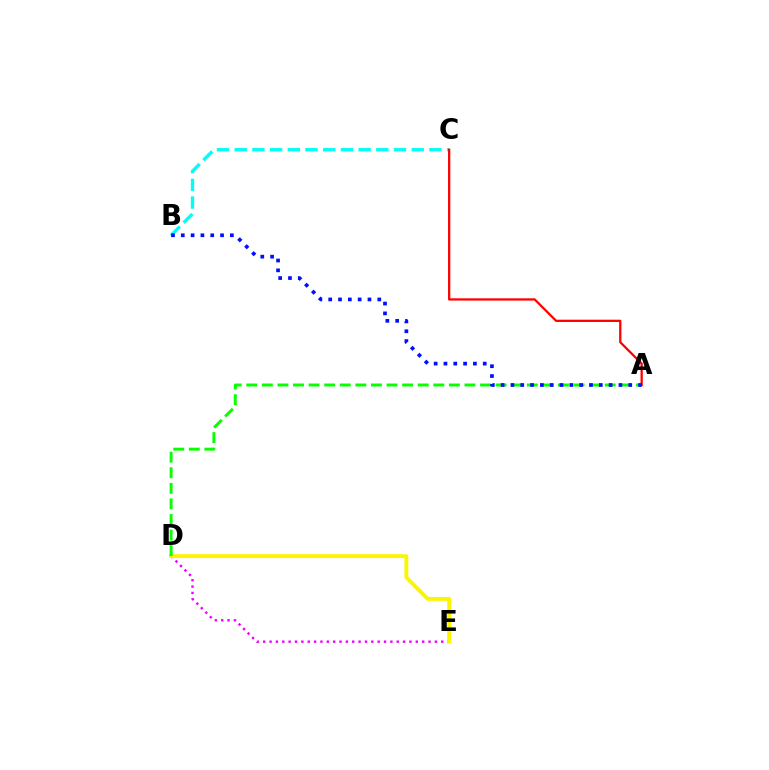{('D', 'E'): [{'color': '#ee00ff', 'line_style': 'dotted', 'thickness': 1.73}, {'color': '#fcf500', 'line_style': 'solid', 'thickness': 2.8}], ('B', 'C'): [{'color': '#00fff6', 'line_style': 'dashed', 'thickness': 2.4}], ('A', 'D'): [{'color': '#08ff00', 'line_style': 'dashed', 'thickness': 2.12}], ('A', 'C'): [{'color': '#ff0000', 'line_style': 'solid', 'thickness': 1.63}], ('A', 'B'): [{'color': '#0010ff', 'line_style': 'dotted', 'thickness': 2.67}]}